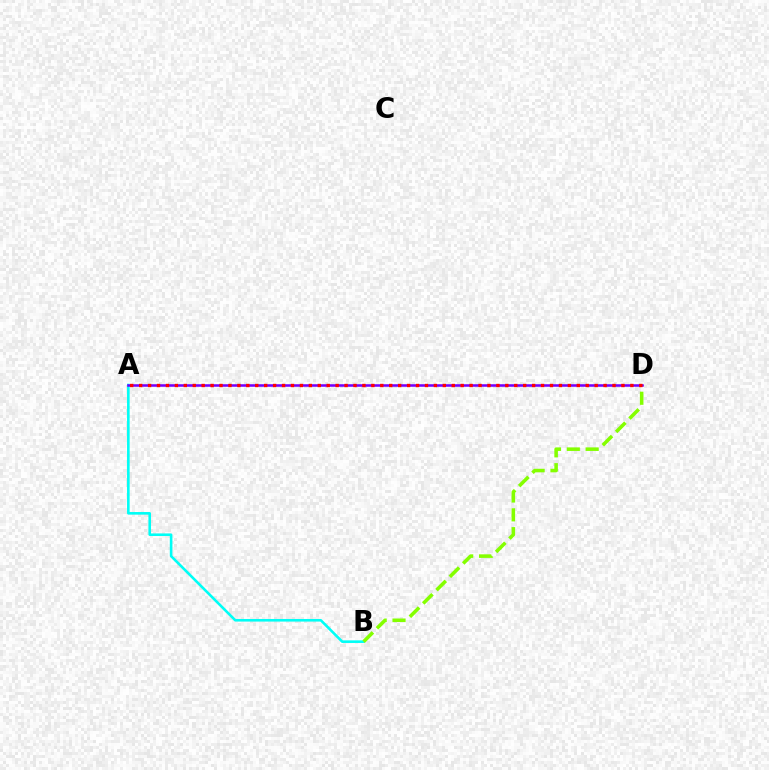{('A', 'B'): [{'color': '#00fff6', 'line_style': 'solid', 'thickness': 1.88}], ('B', 'D'): [{'color': '#84ff00', 'line_style': 'dashed', 'thickness': 2.56}], ('A', 'D'): [{'color': '#7200ff', 'line_style': 'solid', 'thickness': 1.83}, {'color': '#ff0000', 'line_style': 'dotted', 'thickness': 2.43}]}